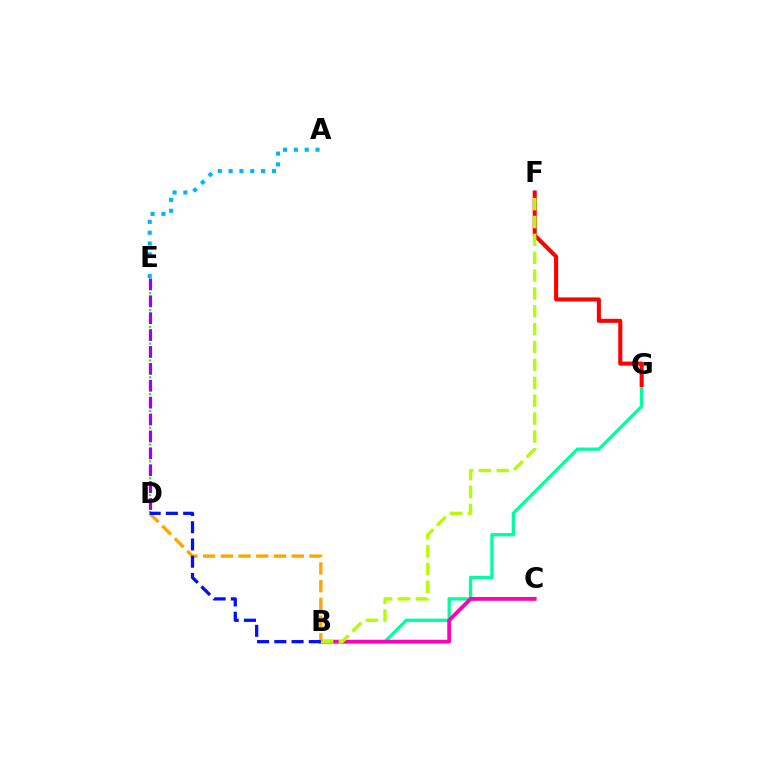{('B', 'G'): [{'color': '#00ff9d', 'line_style': 'solid', 'thickness': 2.38}], ('F', 'G'): [{'color': '#ff0000', 'line_style': 'solid', 'thickness': 2.92}], ('B', 'C'): [{'color': '#ff00bd', 'line_style': 'solid', 'thickness': 2.74}], ('D', 'E'): [{'color': '#08ff00', 'line_style': 'dotted', 'thickness': 1.52}, {'color': '#9b00ff', 'line_style': 'dashed', 'thickness': 2.29}], ('B', 'F'): [{'color': '#b3ff00', 'line_style': 'dashed', 'thickness': 2.43}], ('B', 'D'): [{'color': '#ffa500', 'line_style': 'dashed', 'thickness': 2.41}, {'color': '#0010ff', 'line_style': 'dashed', 'thickness': 2.34}], ('A', 'E'): [{'color': '#00b5ff', 'line_style': 'dotted', 'thickness': 2.94}]}